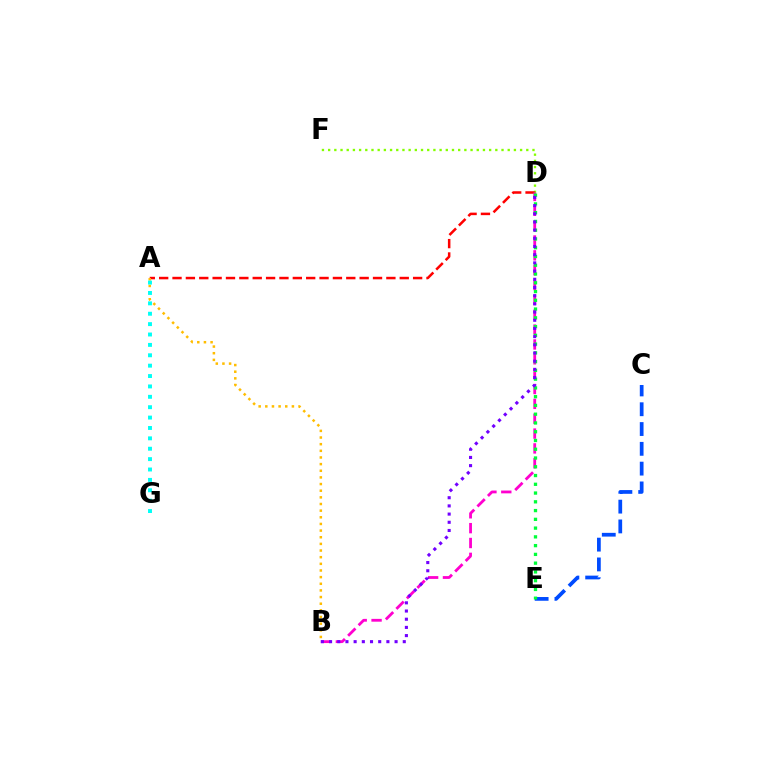{('D', 'F'): [{'color': '#84ff00', 'line_style': 'dotted', 'thickness': 1.68}], ('C', 'E'): [{'color': '#004bff', 'line_style': 'dashed', 'thickness': 2.69}], ('A', 'D'): [{'color': '#ff0000', 'line_style': 'dashed', 'thickness': 1.82}], ('B', 'D'): [{'color': '#ff00cf', 'line_style': 'dashed', 'thickness': 2.02}, {'color': '#7200ff', 'line_style': 'dotted', 'thickness': 2.23}], ('A', 'B'): [{'color': '#ffbd00', 'line_style': 'dotted', 'thickness': 1.81}], ('A', 'G'): [{'color': '#00fff6', 'line_style': 'dotted', 'thickness': 2.82}], ('D', 'E'): [{'color': '#00ff39', 'line_style': 'dotted', 'thickness': 2.38}]}